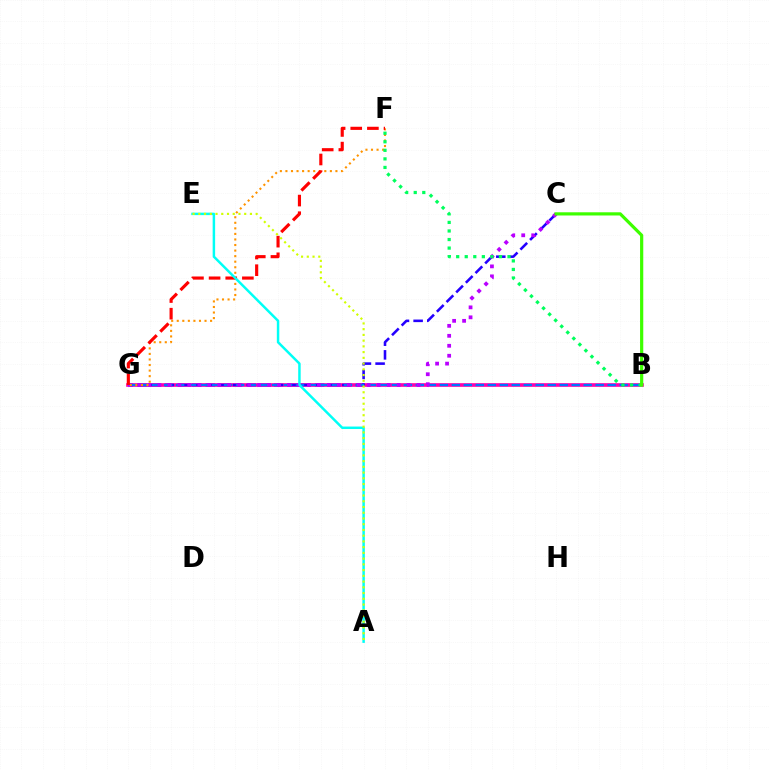{('B', 'G'): [{'color': '#ff00ac', 'line_style': 'solid', 'thickness': 2.63}, {'color': '#0074ff', 'line_style': 'dashed', 'thickness': 1.63}], ('C', 'G'): [{'color': '#2500ff', 'line_style': 'dashed', 'thickness': 1.86}, {'color': '#b900ff', 'line_style': 'dotted', 'thickness': 2.71}], ('F', 'G'): [{'color': '#ff9400', 'line_style': 'dotted', 'thickness': 1.51}, {'color': '#ff0000', 'line_style': 'dashed', 'thickness': 2.26}], ('A', 'E'): [{'color': '#00fff6', 'line_style': 'solid', 'thickness': 1.78}, {'color': '#d1ff00', 'line_style': 'dotted', 'thickness': 1.56}], ('B', 'F'): [{'color': '#00ff5c', 'line_style': 'dotted', 'thickness': 2.32}], ('B', 'C'): [{'color': '#3dff00', 'line_style': 'solid', 'thickness': 2.3}]}